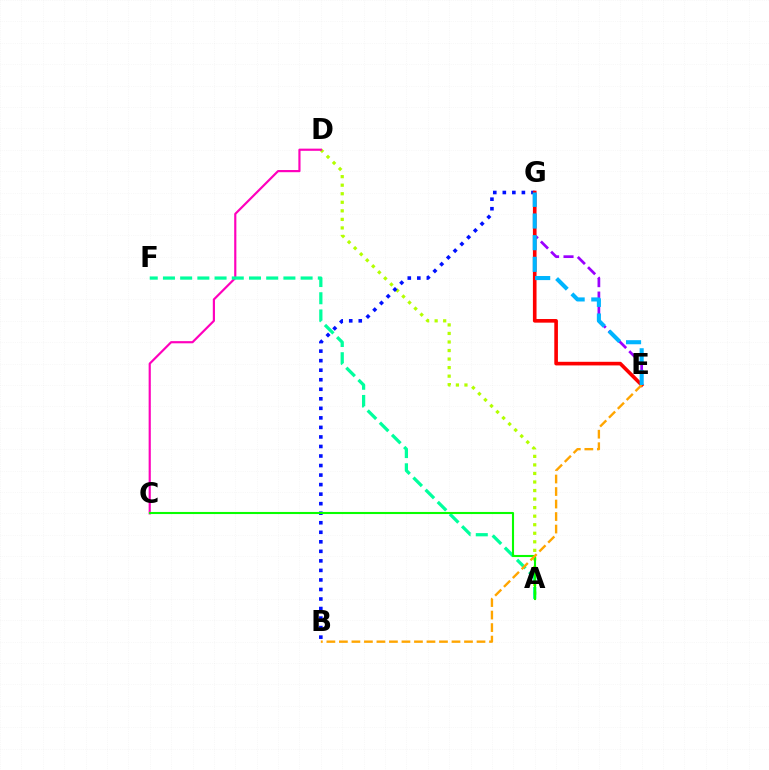{('A', 'D'): [{'color': '#b3ff00', 'line_style': 'dotted', 'thickness': 2.32}], ('C', 'D'): [{'color': '#ff00bd', 'line_style': 'solid', 'thickness': 1.57}], ('B', 'G'): [{'color': '#0010ff', 'line_style': 'dotted', 'thickness': 2.59}], ('A', 'F'): [{'color': '#00ff9d', 'line_style': 'dashed', 'thickness': 2.34}], ('E', 'G'): [{'color': '#9b00ff', 'line_style': 'dashed', 'thickness': 1.96}, {'color': '#ff0000', 'line_style': 'solid', 'thickness': 2.61}, {'color': '#00b5ff', 'line_style': 'dashed', 'thickness': 2.94}], ('A', 'C'): [{'color': '#08ff00', 'line_style': 'solid', 'thickness': 1.51}], ('B', 'E'): [{'color': '#ffa500', 'line_style': 'dashed', 'thickness': 1.7}]}